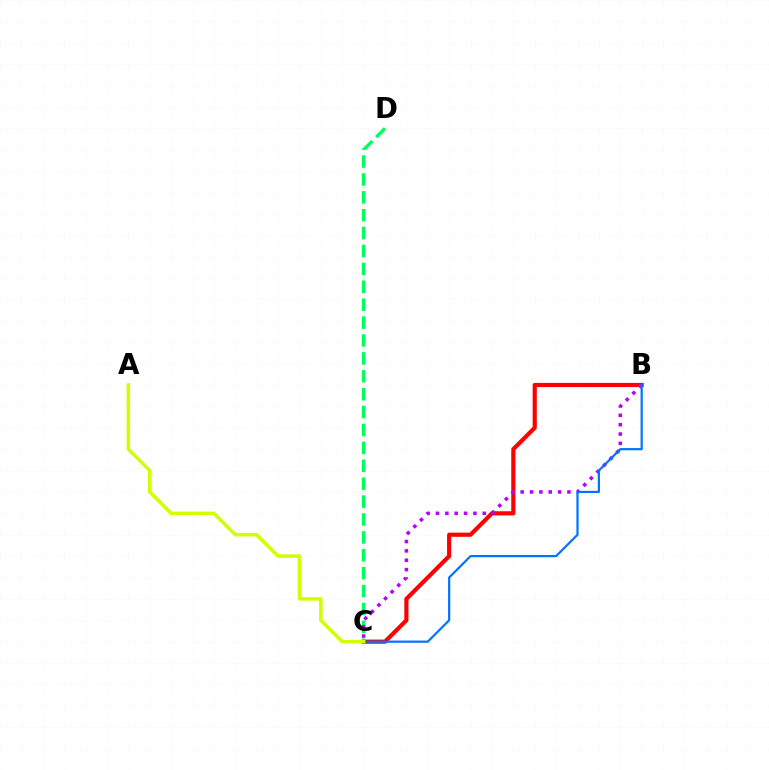{('B', 'C'): [{'color': '#ff0000', 'line_style': 'solid', 'thickness': 2.99}, {'color': '#b900ff', 'line_style': 'dotted', 'thickness': 2.54}, {'color': '#0074ff', 'line_style': 'solid', 'thickness': 1.59}], ('C', 'D'): [{'color': '#00ff5c', 'line_style': 'dashed', 'thickness': 2.43}], ('A', 'C'): [{'color': '#d1ff00', 'line_style': 'solid', 'thickness': 2.53}]}